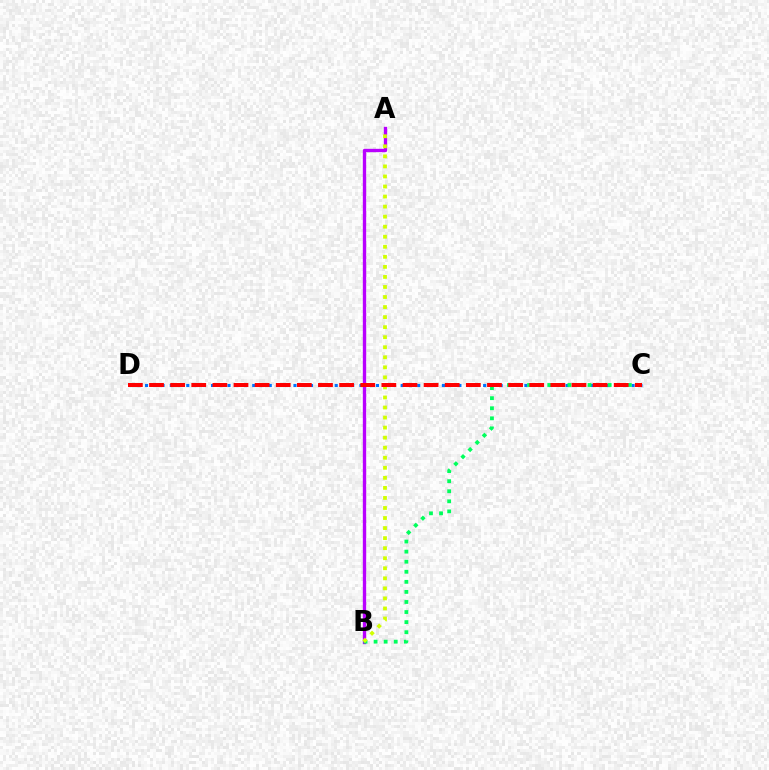{('C', 'D'): [{'color': '#0074ff', 'line_style': 'dotted', 'thickness': 2.24}, {'color': '#ff0000', 'line_style': 'dashed', 'thickness': 2.87}], ('A', 'B'): [{'color': '#b900ff', 'line_style': 'solid', 'thickness': 2.41}, {'color': '#d1ff00', 'line_style': 'dotted', 'thickness': 2.73}], ('B', 'C'): [{'color': '#00ff5c', 'line_style': 'dotted', 'thickness': 2.74}]}